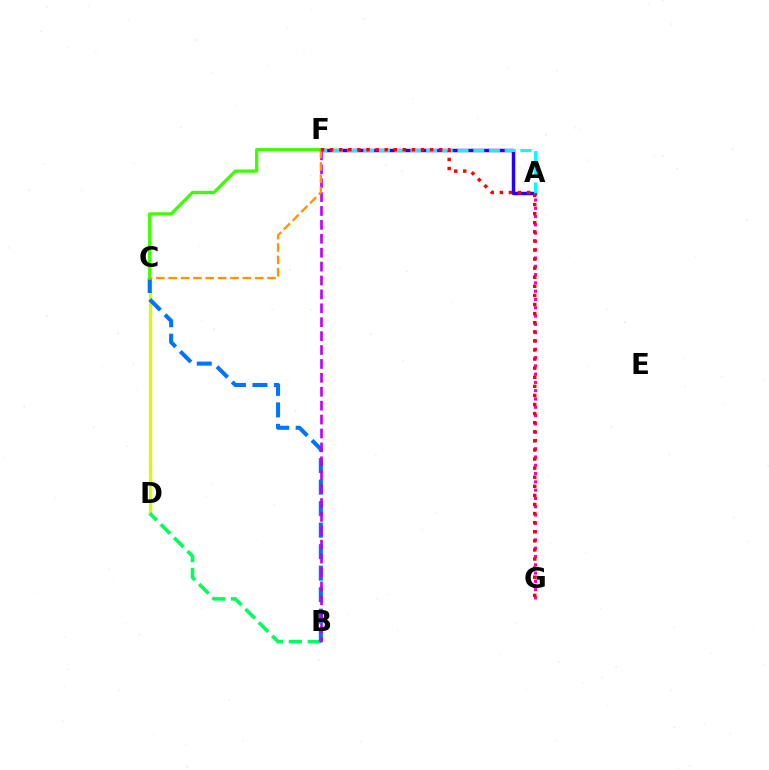{('A', 'F'): [{'color': '#2500ff', 'line_style': 'solid', 'thickness': 2.49}, {'color': '#00fff6', 'line_style': 'dashed', 'thickness': 2.14}], ('C', 'D'): [{'color': '#d1ff00', 'line_style': 'solid', 'thickness': 2.33}], ('A', 'G'): [{'color': '#ff00ac', 'line_style': 'dotted', 'thickness': 2.25}], ('B', 'D'): [{'color': '#00ff5c', 'line_style': 'dashed', 'thickness': 2.57}], ('B', 'C'): [{'color': '#0074ff', 'line_style': 'dashed', 'thickness': 2.92}], ('C', 'F'): [{'color': '#3dff00', 'line_style': 'solid', 'thickness': 2.36}, {'color': '#ff9400', 'line_style': 'dashed', 'thickness': 1.68}], ('B', 'F'): [{'color': '#b900ff', 'line_style': 'dashed', 'thickness': 1.89}], ('F', 'G'): [{'color': '#ff0000', 'line_style': 'dotted', 'thickness': 2.47}]}